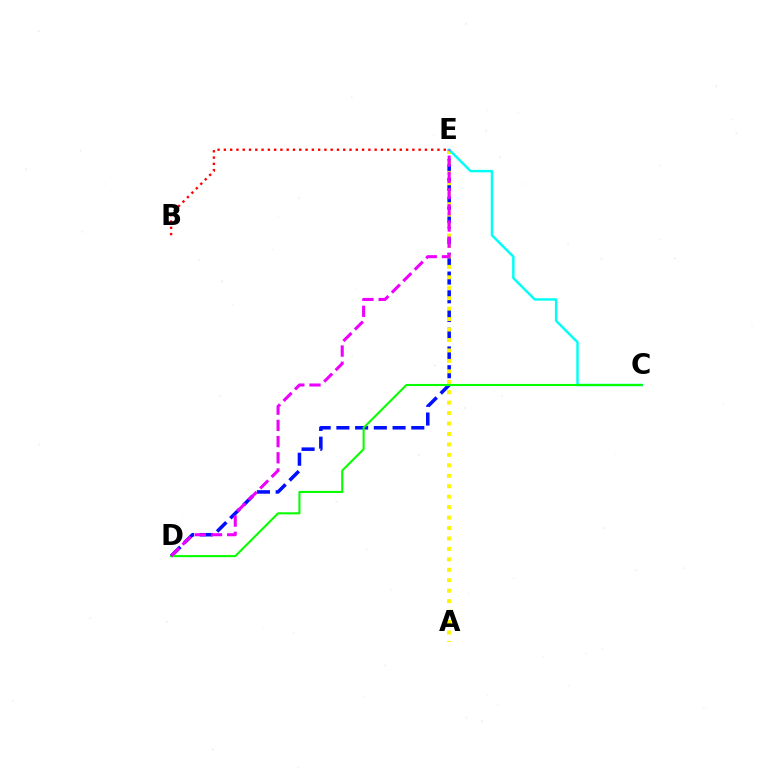{('D', 'E'): [{'color': '#0010ff', 'line_style': 'dashed', 'thickness': 2.54}, {'color': '#ee00ff', 'line_style': 'dashed', 'thickness': 2.2}], ('A', 'E'): [{'color': '#fcf500', 'line_style': 'dotted', 'thickness': 2.84}], ('C', 'E'): [{'color': '#00fff6', 'line_style': 'solid', 'thickness': 1.77}], ('B', 'E'): [{'color': '#ff0000', 'line_style': 'dotted', 'thickness': 1.71}], ('C', 'D'): [{'color': '#08ff00', 'line_style': 'solid', 'thickness': 1.51}]}